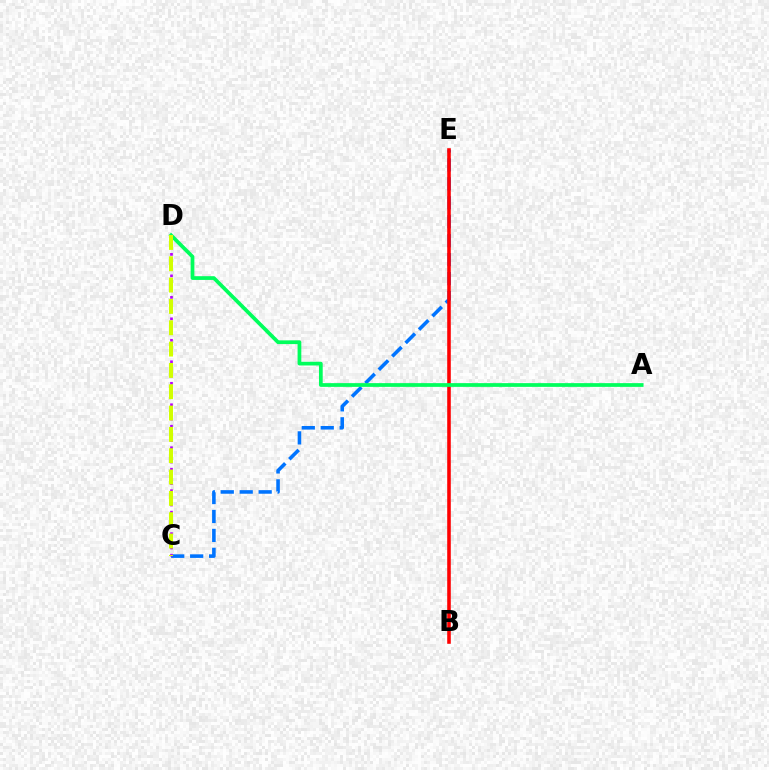{('C', 'E'): [{'color': '#0074ff', 'line_style': 'dashed', 'thickness': 2.57}], ('B', 'E'): [{'color': '#ff0000', 'line_style': 'solid', 'thickness': 2.58}], ('A', 'D'): [{'color': '#00ff5c', 'line_style': 'solid', 'thickness': 2.69}], ('C', 'D'): [{'color': '#b900ff', 'line_style': 'dotted', 'thickness': 1.95}, {'color': '#d1ff00', 'line_style': 'dashed', 'thickness': 2.9}]}